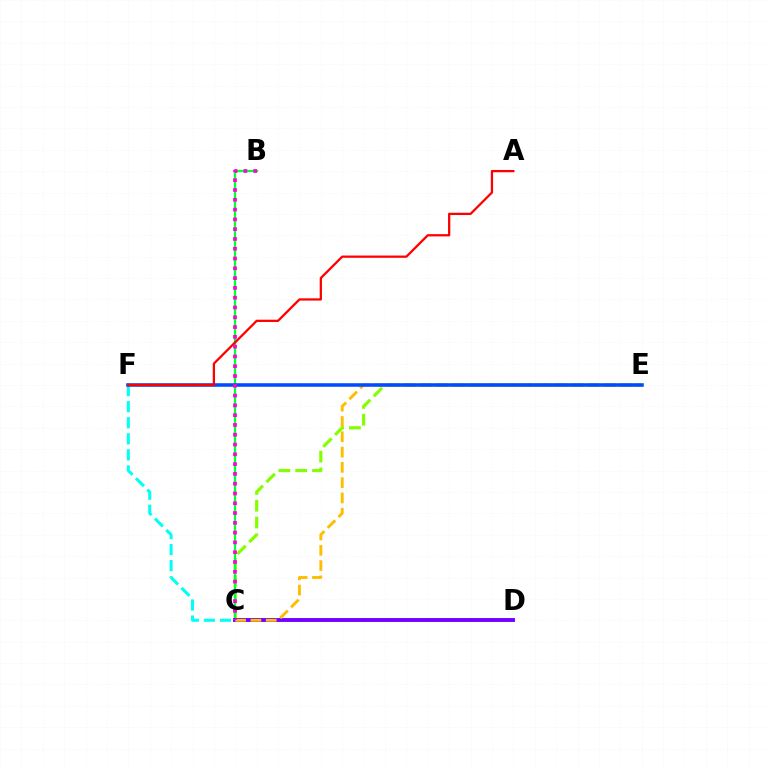{('C', 'F'): [{'color': '#00fff6', 'line_style': 'dashed', 'thickness': 2.18}], ('C', 'E'): [{'color': '#84ff00', 'line_style': 'dashed', 'thickness': 2.28}, {'color': '#ffbd00', 'line_style': 'dashed', 'thickness': 2.08}], ('B', 'C'): [{'color': '#00ff39', 'line_style': 'solid', 'thickness': 1.64}, {'color': '#ff00cf', 'line_style': 'dotted', 'thickness': 2.66}], ('C', 'D'): [{'color': '#7200ff', 'line_style': 'solid', 'thickness': 2.8}], ('E', 'F'): [{'color': '#004bff', 'line_style': 'solid', 'thickness': 2.55}], ('A', 'F'): [{'color': '#ff0000', 'line_style': 'solid', 'thickness': 1.63}]}